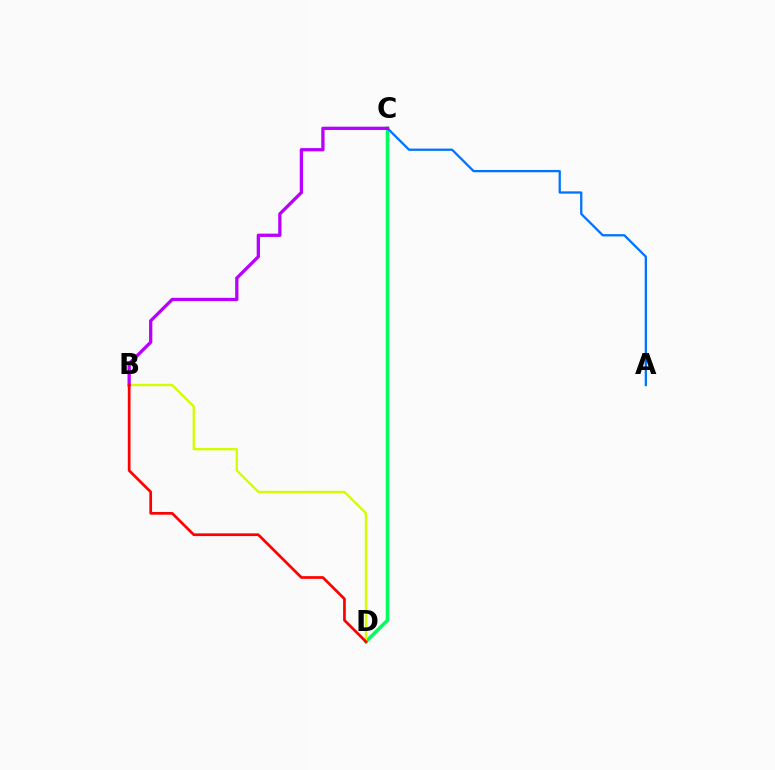{('C', 'D'): [{'color': '#00ff5c', 'line_style': 'solid', 'thickness': 2.56}], ('A', 'C'): [{'color': '#0074ff', 'line_style': 'solid', 'thickness': 1.65}], ('B', 'D'): [{'color': '#d1ff00', 'line_style': 'solid', 'thickness': 1.68}, {'color': '#ff0000', 'line_style': 'solid', 'thickness': 1.95}], ('B', 'C'): [{'color': '#b900ff', 'line_style': 'solid', 'thickness': 2.37}]}